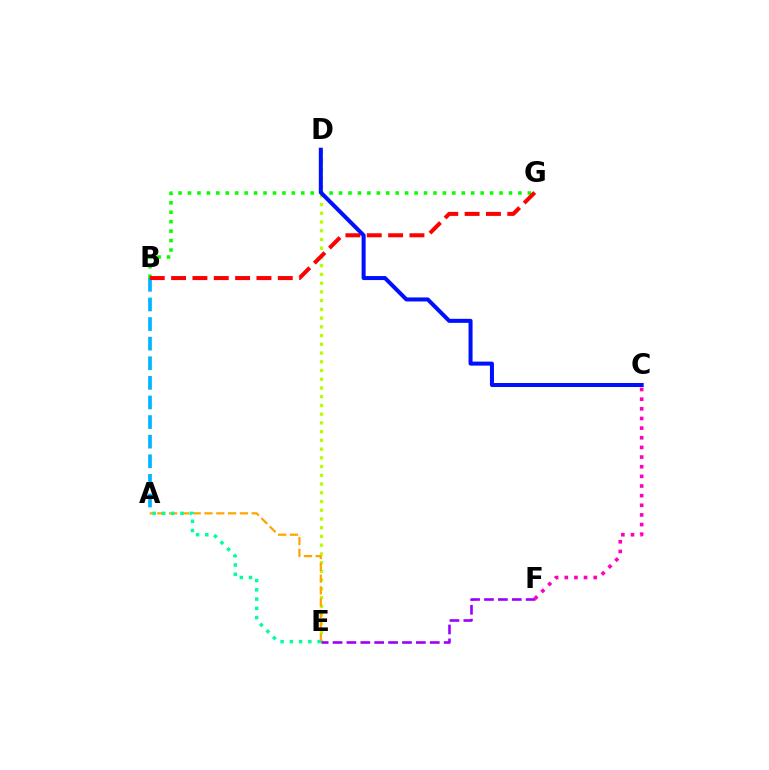{('A', 'B'): [{'color': '#00b5ff', 'line_style': 'dashed', 'thickness': 2.66}], ('B', 'G'): [{'color': '#08ff00', 'line_style': 'dotted', 'thickness': 2.56}, {'color': '#ff0000', 'line_style': 'dashed', 'thickness': 2.9}], ('D', 'E'): [{'color': '#b3ff00', 'line_style': 'dotted', 'thickness': 2.37}], ('A', 'E'): [{'color': '#ffa500', 'line_style': 'dashed', 'thickness': 1.6}, {'color': '#00ff9d', 'line_style': 'dotted', 'thickness': 2.51}], ('E', 'F'): [{'color': '#9b00ff', 'line_style': 'dashed', 'thickness': 1.89}], ('C', 'F'): [{'color': '#ff00bd', 'line_style': 'dotted', 'thickness': 2.62}], ('C', 'D'): [{'color': '#0010ff', 'line_style': 'solid', 'thickness': 2.9}]}